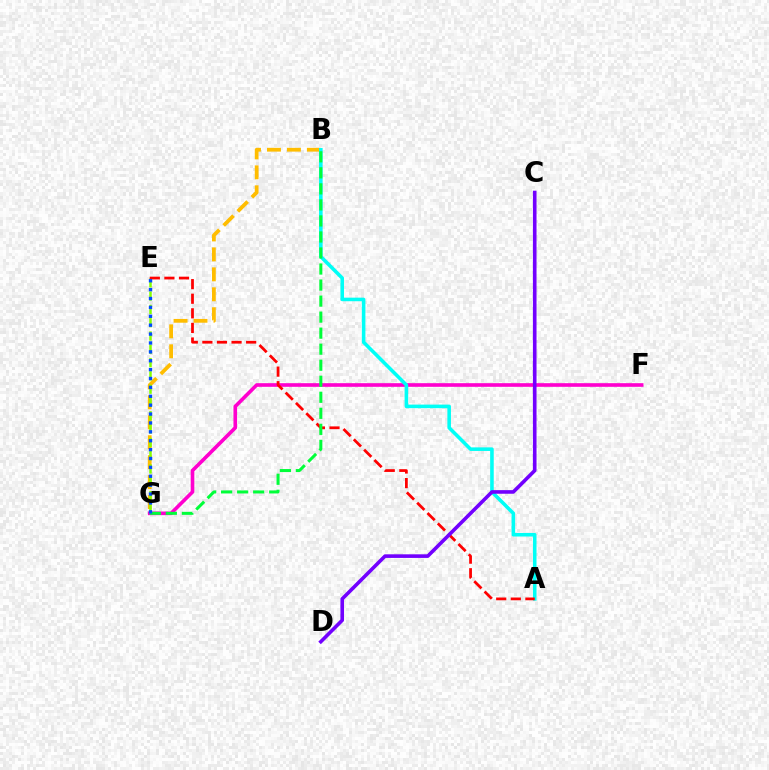{('F', 'G'): [{'color': '#ff00cf', 'line_style': 'solid', 'thickness': 2.61}], ('B', 'G'): [{'color': '#ffbd00', 'line_style': 'dashed', 'thickness': 2.71}, {'color': '#00ff39', 'line_style': 'dashed', 'thickness': 2.18}], ('A', 'B'): [{'color': '#00fff6', 'line_style': 'solid', 'thickness': 2.57}], ('E', 'G'): [{'color': '#84ff00', 'line_style': 'dashed', 'thickness': 1.81}, {'color': '#004bff', 'line_style': 'dotted', 'thickness': 2.41}], ('A', 'E'): [{'color': '#ff0000', 'line_style': 'dashed', 'thickness': 1.98}], ('C', 'D'): [{'color': '#7200ff', 'line_style': 'solid', 'thickness': 2.6}]}